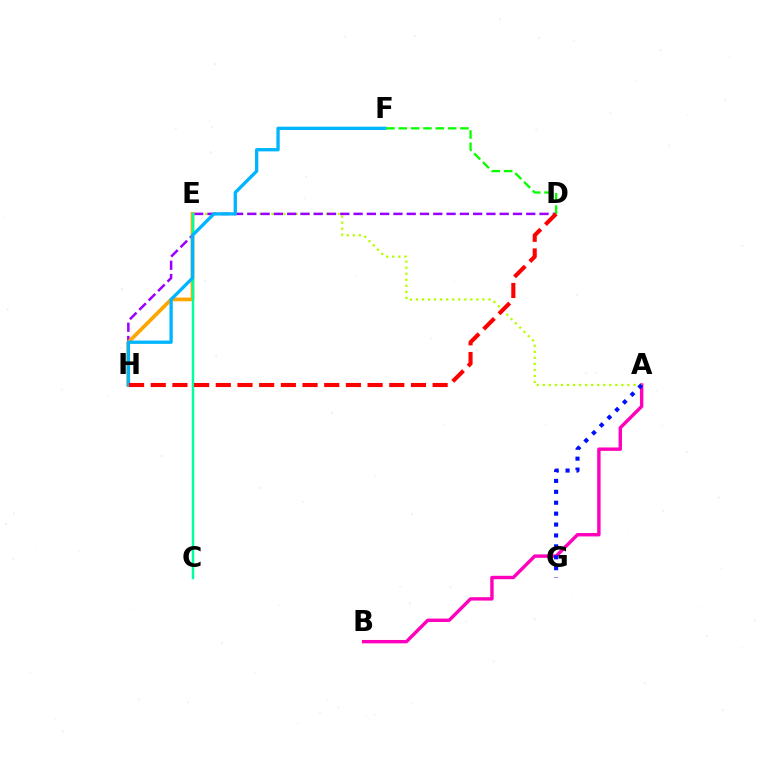{('A', 'B'): [{'color': '#ff00bd', 'line_style': 'solid', 'thickness': 2.45}], ('A', 'E'): [{'color': '#b3ff00', 'line_style': 'dotted', 'thickness': 1.64}], ('D', 'H'): [{'color': '#9b00ff', 'line_style': 'dashed', 'thickness': 1.8}, {'color': '#ff0000', 'line_style': 'dashed', 'thickness': 2.95}], ('E', 'H'): [{'color': '#ffa500', 'line_style': 'solid', 'thickness': 2.67}], ('C', 'E'): [{'color': '#00ff9d', 'line_style': 'solid', 'thickness': 1.76}], ('F', 'H'): [{'color': '#00b5ff', 'line_style': 'solid', 'thickness': 2.38}], ('D', 'F'): [{'color': '#08ff00', 'line_style': 'dashed', 'thickness': 1.67}], ('A', 'G'): [{'color': '#0010ff', 'line_style': 'dotted', 'thickness': 2.96}]}